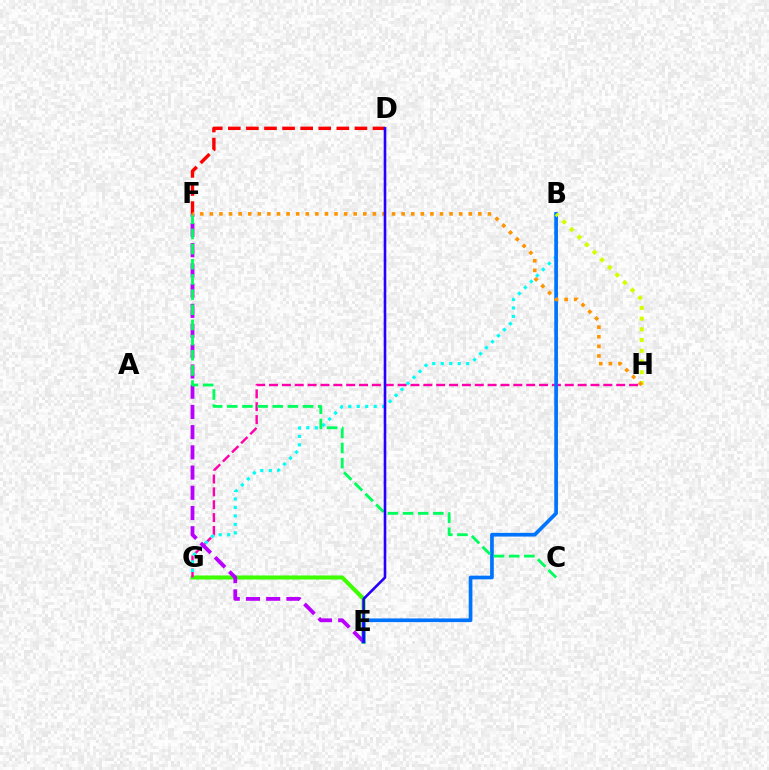{('E', 'G'): [{'color': '#3dff00', 'line_style': 'solid', 'thickness': 2.92}], ('G', 'H'): [{'color': '#ff00ac', 'line_style': 'dashed', 'thickness': 1.75}], ('E', 'F'): [{'color': '#b900ff', 'line_style': 'dashed', 'thickness': 2.75}], ('B', 'G'): [{'color': '#00fff6', 'line_style': 'dotted', 'thickness': 2.3}], ('B', 'E'): [{'color': '#0074ff', 'line_style': 'solid', 'thickness': 2.66}], ('D', 'F'): [{'color': '#ff0000', 'line_style': 'dashed', 'thickness': 2.46}], ('C', 'F'): [{'color': '#00ff5c', 'line_style': 'dashed', 'thickness': 2.06}], ('B', 'H'): [{'color': '#d1ff00', 'line_style': 'dotted', 'thickness': 2.91}], ('F', 'H'): [{'color': '#ff9400', 'line_style': 'dotted', 'thickness': 2.61}], ('D', 'E'): [{'color': '#2500ff', 'line_style': 'solid', 'thickness': 1.87}]}